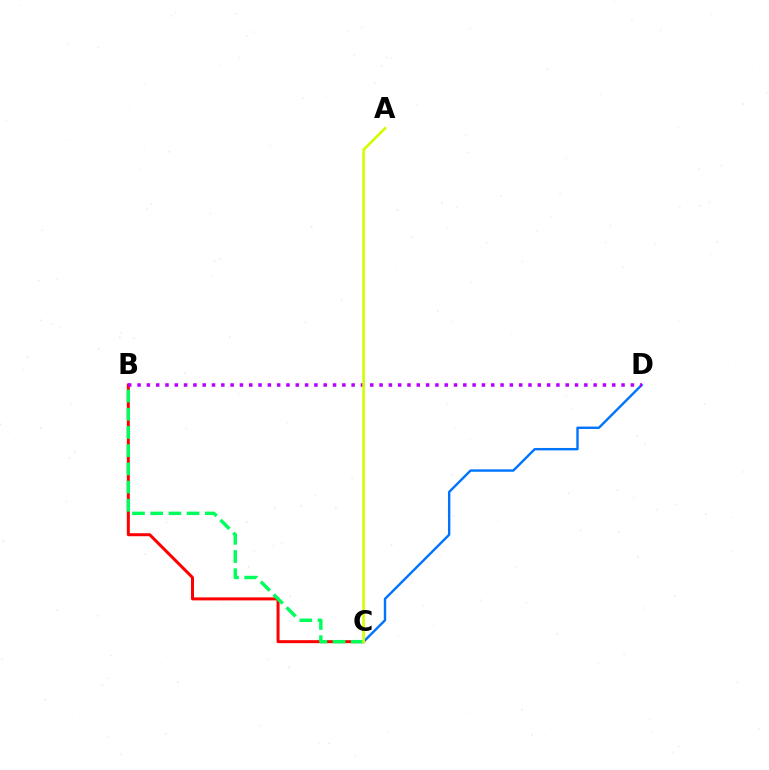{('C', 'D'): [{'color': '#0074ff', 'line_style': 'solid', 'thickness': 1.73}], ('B', 'C'): [{'color': '#ff0000', 'line_style': 'solid', 'thickness': 2.16}, {'color': '#00ff5c', 'line_style': 'dashed', 'thickness': 2.47}], ('B', 'D'): [{'color': '#b900ff', 'line_style': 'dotted', 'thickness': 2.53}], ('A', 'C'): [{'color': '#d1ff00', 'line_style': 'solid', 'thickness': 1.9}]}